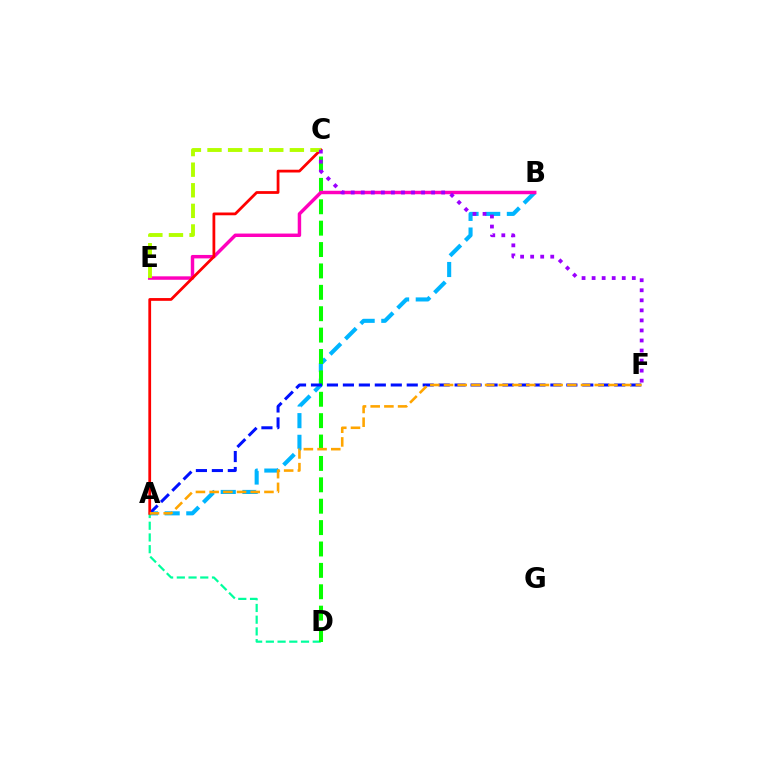{('A', 'B'): [{'color': '#00b5ff', 'line_style': 'dashed', 'thickness': 2.94}], ('A', 'D'): [{'color': '#00ff9d', 'line_style': 'dashed', 'thickness': 1.59}], ('C', 'D'): [{'color': '#08ff00', 'line_style': 'dashed', 'thickness': 2.91}], ('B', 'E'): [{'color': '#ff00bd', 'line_style': 'solid', 'thickness': 2.48}], ('A', 'F'): [{'color': '#0010ff', 'line_style': 'dashed', 'thickness': 2.17}, {'color': '#ffa500', 'line_style': 'dashed', 'thickness': 1.86}], ('A', 'C'): [{'color': '#ff0000', 'line_style': 'solid', 'thickness': 1.99}], ('C', 'E'): [{'color': '#b3ff00', 'line_style': 'dashed', 'thickness': 2.8}], ('C', 'F'): [{'color': '#9b00ff', 'line_style': 'dotted', 'thickness': 2.73}]}